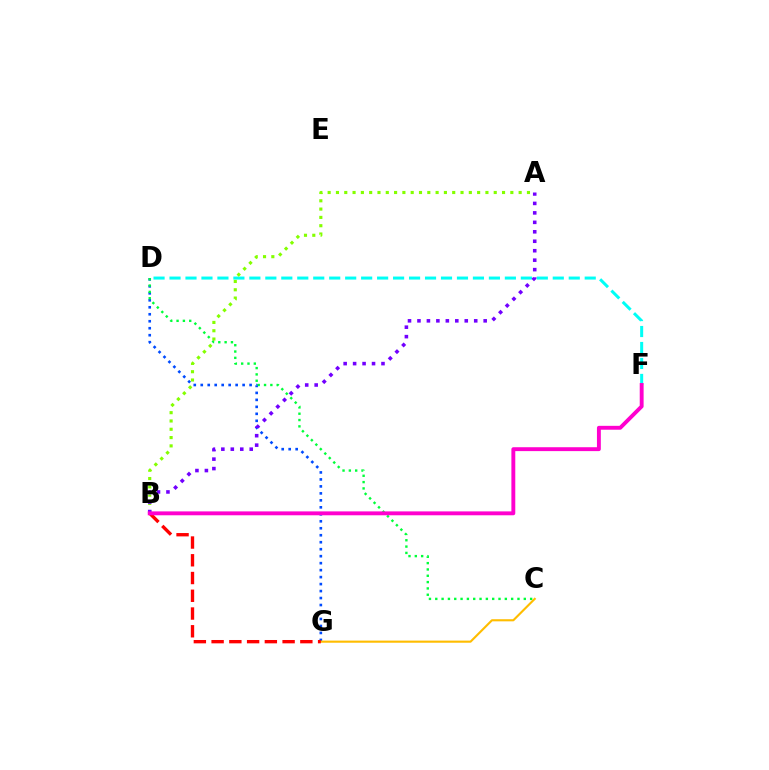{('D', 'F'): [{'color': '#00fff6', 'line_style': 'dashed', 'thickness': 2.17}], ('D', 'G'): [{'color': '#004bff', 'line_style': 'dotted', 'thickness': 1.9}], ('C', 'D'): [{'color': '#00ff39', 'line_style': 'dotted', 'thickness': 1.72}], ('A', 'B'): [{'color': '#84ff00', 'line_style': 'dotted', 'thickness': 2.26}, {'color': '#7200ff', 'line_style': 'dotted', 'thickness': 2.57}], ('C', 'G'): [{'color': '#ffbd00', 'line_style': 'solid', 'thickness': 1.53}], ('B', 'G'): [{'color': '#ff0000', 'line_style': 'dashed', 'thickness': 2.41}], ('B', 'F'): [{'color': '#ff00cf', 'line_style': 'solid', 'thickness': 2.8}]}